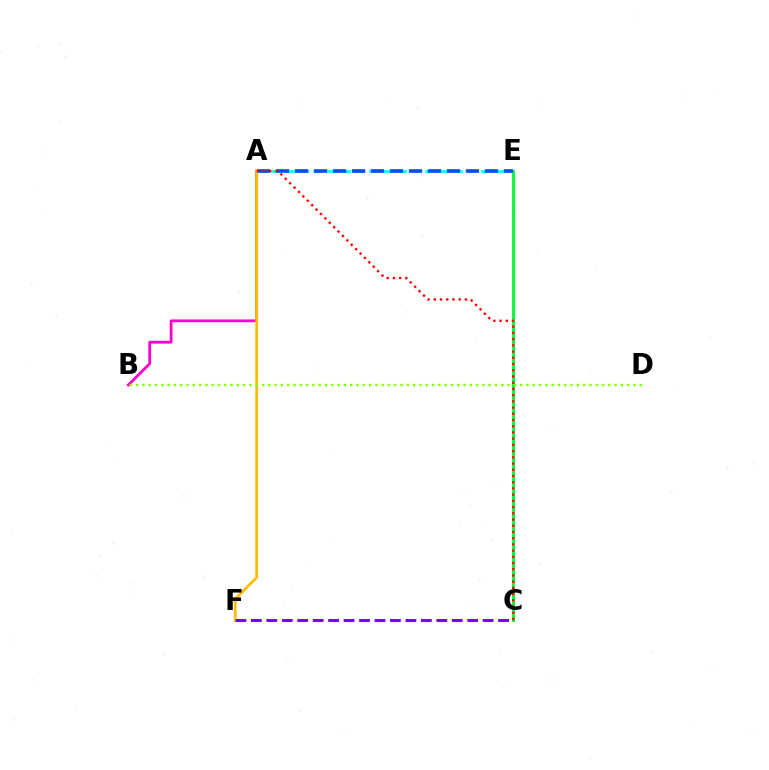{('A', 'E'): [{'color': '#00fff6', 'line_style': 'dashed', 'thickness': 1.9}, {'color': '#004bff', 'line_style': 'dashed', 'thickness': 2.58}], ('A', 'B'): [{'color': '#ff00cf', 'line_style': 'solid', 'thickness': 2.01}], ('C', 'E'): [{'color': '#00ff39', 'line_style': 'solid', 'thickness': 2.09}], ('A', 'F'): [{'color': '#ffbd00', 'line_style': 'solid', 'thickness': 2.0}], ('B', 'D'): [{'color': '#84ff00', 'line_style': 'dotted', 'thickness': 1.71}], ('C', 'F'): [{'color': '#7200ff', 'line_style': 'dashed', 'thickness': 2.1}], ('A', 'C'): [{'color': '#ff0000', 'line_style': 'dotted', 'thickness': 1.69}]}